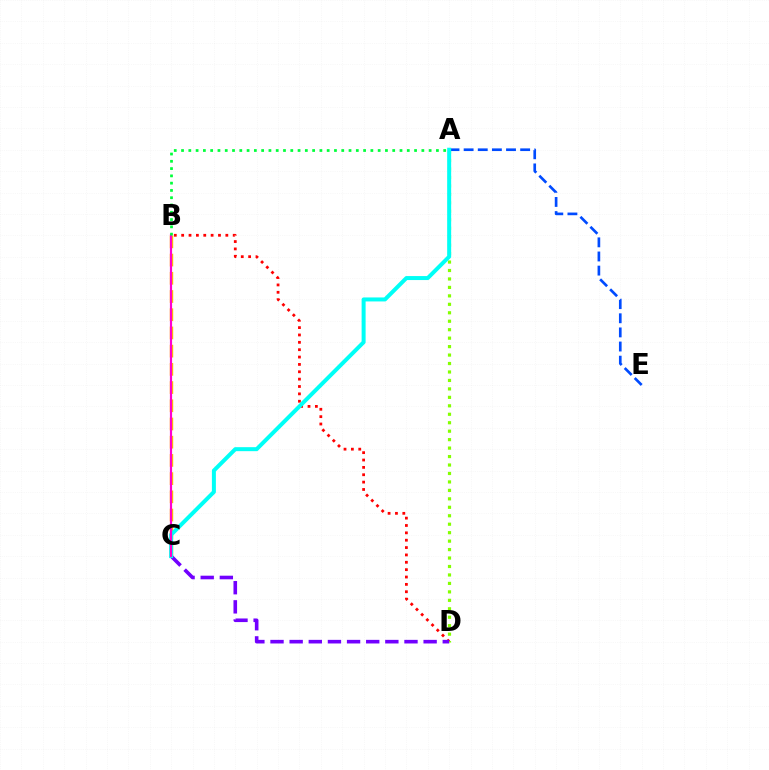{('B', 'D'): [{'color': '#ff0000', 'line_style': 'dotted', 'thickness': 2.0}], ('A', 'D'): [{'color': '#84ff00', 'line_style': 'dotted', 'thickness': 2.3}], ('C', 'D'): [{'color': '#7200ff', 'line_style': 'dashed', 'thickness': 2.6}], ('A', 'E'): [{'color': '#004bff', 'line_style': 'dashed', 'thickness': 1.92}], ('B', 'C'): [{'color': '#ffbd00', 'line_style': 'dashed', 'thickness': 2.47}, {'color': '#ff00cf', 'line_style': 'solid', 'thickness': 1.57}], ('A', 'C'): [{'color': '#00fff6', 'line_style': 'solid', 'thickness': 2.88}], ('A', 'B'): [{'color': '#00ff39', 'line_style': 'dotted', 'thickness': 1.98}]}